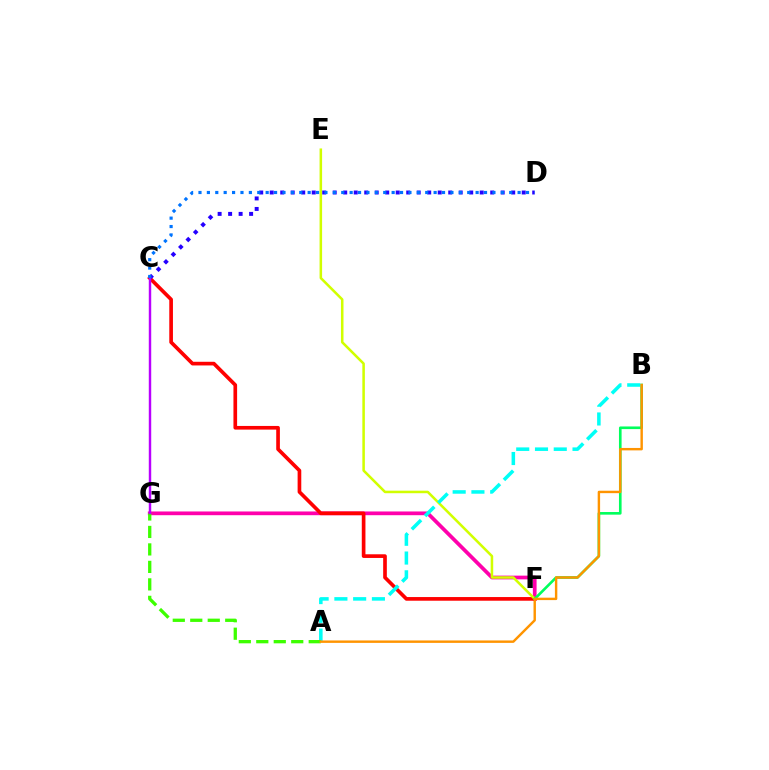{('F', 'G'): [{'color': '#ff00ac', 'line_style': 'solid', 'thickness': 2.68}], ('C', 'F'): [{'color': '#ff0000', 'line_style': 'solid', 'thickness': 2.64}], ('E', 'F'): [{'color': '#d1ff00', 'line_style': 'solid', 'thickness': 1.83}], ('B', 'F'): [{'color': '#00ff5c', 'line_style': 'solid', 'thickness': 1.89}], ('A', 'B'): [{'color': '#00fff6', 'line_style': 'dashed', 'thickness': 2.55}, {'color': '#ff9400', 'line_style': 'solid', 'thickness': 1.75}], ('C', 'D'): [{'color': '#2500ff', 'line_style': 'dotted', 'thickness': 2.85}, {'color': '#0074ff', 'line_style': 'dotted', 'thickness': 2.28}], ('A', 'G'): [{'color': '#3dff00', 'line_style': 'dashed', 'thickness': 2.37}], ('C', 'G'): [{'color': '#b900ff', 'line_style': 'solid', 'thickness': 1.76}]}